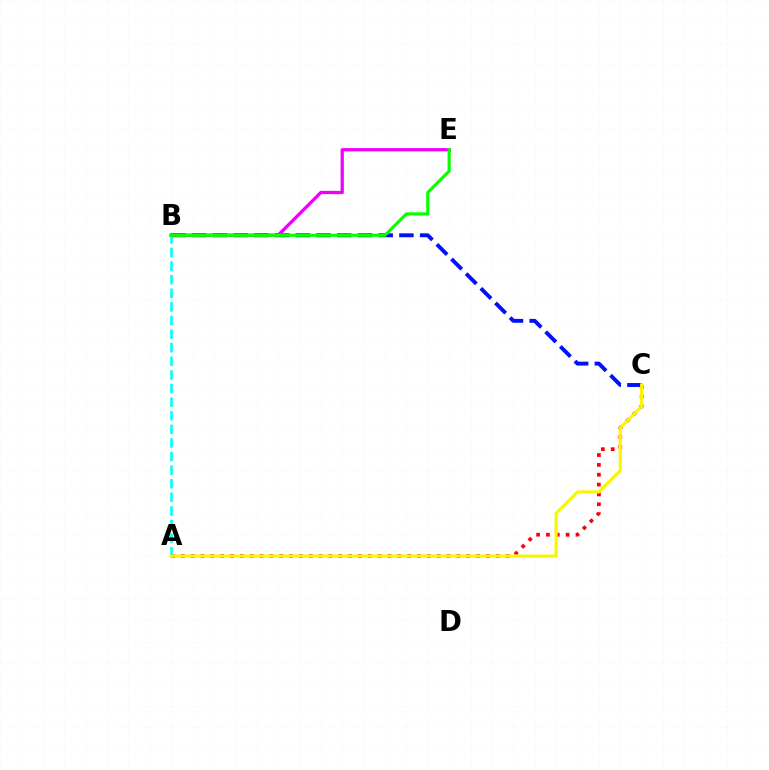{('A', 'C'): [{'color': '#ff0000', 'line_style': 'dotted', 'thickness': 2.67}, {'color': '#fcf500', 'line_style': 'solid', 'thickness': 2.3}], ('B', 'C'): [{'color': '#0010ff', 'line_style': 'dashed', 'thickness': 2.81}], ('A', 'B'): [{'color': '#00fff6', 'line_style': 'dashed', 'thickness': 1.85}], ('B', 'E'): [{'color': '#ee00ff', 'line_style': 'solid', 'thickness': 2.34}, {'color': '#08ff00', 'line_style': 'solid', 'thickness': 2.28}]}